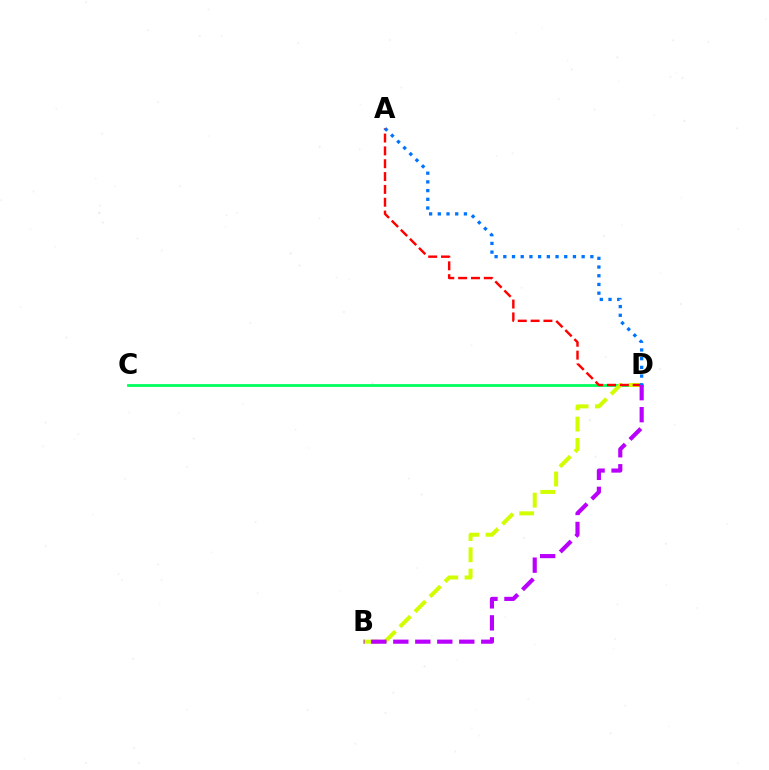{('C', 'D'): [{'color': '#00ff5c', 'line_style': 'solid', 'thickness': 2.0}], ('B', 'D'): [{'color': '#d1ff00', 'line_style': 'dashed', 'thickness': 2.89}, {'color': '#b900ff', 'line_style': 'dashed', 'thickness': 2.99}], ('A', 'D'): [{'color': '#ff0000', 'line_style': 'dashed', 'thickness': 1.74}, {'color': '#0074ff', 'line_style': 'dotted', 'thickness': 2.37}]}